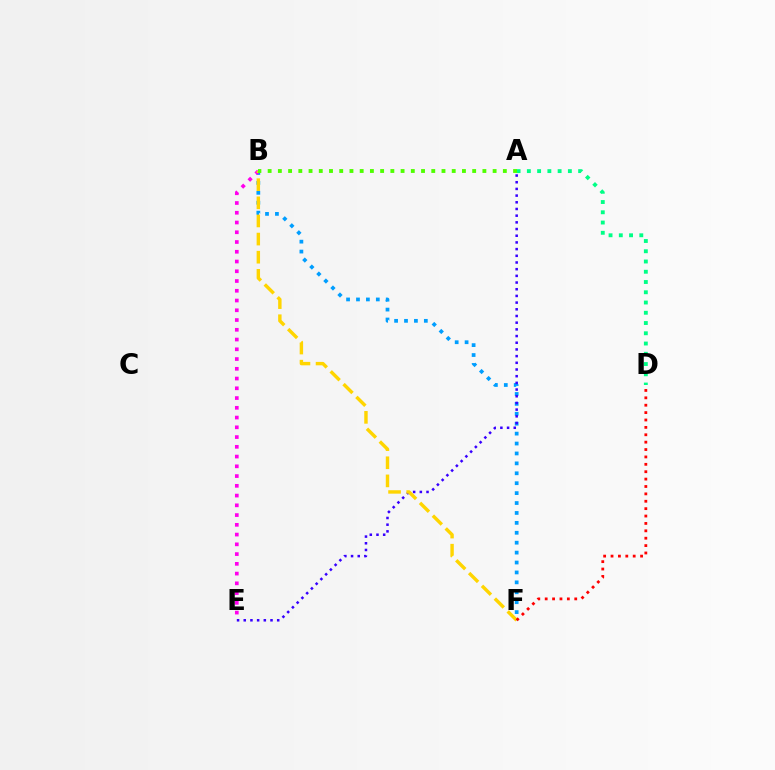{('B', 'F'): [{'color': '#009eff', 'line_style': 'dotted', 'thickness': 2.69}, {'color': '#ffd500', 'line_style': 'dashed', 'thickness': 2.46}], ('A', 'E'): [{'color': '#3700ff', 'line_style': 'dotted', 'thickness': 1.82}], ('A', 'D'): [{'color': '#00ff86', 'line_style': 'dotted', 'thickness': 2.79}], ('B', 'E'): [{'color': '#ff00ed', 'line_style': 'dotted', 'thickness': 2.65}], ('D', 'F'): [{'color': '#ff0000', 'line_style': 'dotted', 'thickness': 2.01}], ('A', 'B'): [{'color': '#4fff00', 'line_style': 'dotted', 'thickness': 2.78}]}